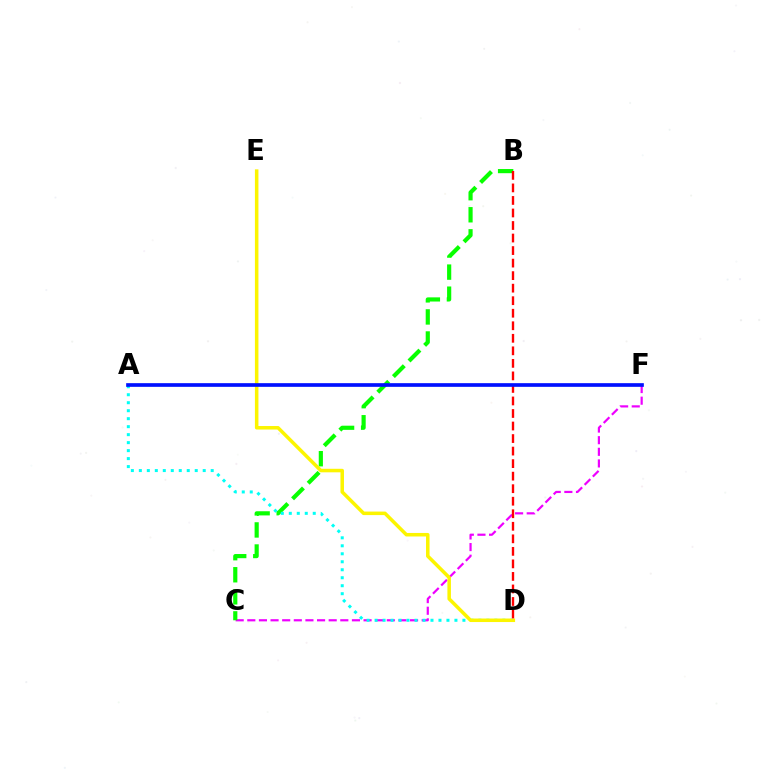{('C', 'F'): [{'color': '#ee00ff', 'line_style': 'dashed', 'thickness': 1.58}], ('B', 'C'): [{'color': '#08ff00', 'line_style': 'dashed', 'thickness': 3.0}], ('A', 'D'): [{'color': '#00fff6', 'line_style': 'dotted', 'thickness': 2.17}], ('D', 'E'): [{'color': '#fcf500', 'line_style': 'solid', 'thickness': 2.53}], ('B', 'D'): [{'color': '#ff0000', 'line_style': 'dashed', 'thickness': 1.7}], ('A', 'F'): [{'color': '#0010ff', 'line_style': 'solid', 'thickness': 2.65}]}